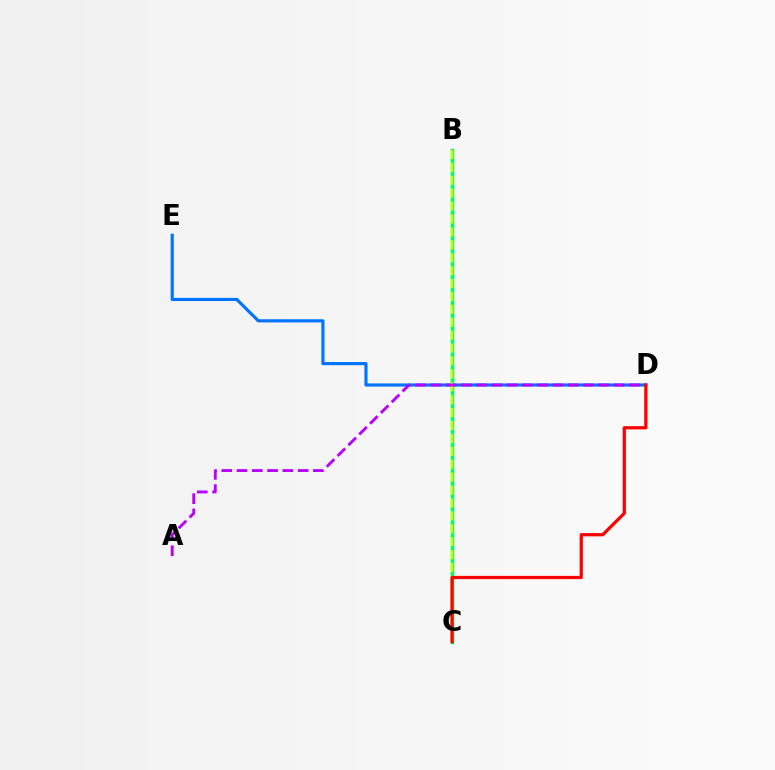{('B', 'C'): [{'color': '#00ff5c', 'line_style': 'solid', 'thickness': 2.51}, {'color': '#d1ff00', 'line_style': 'dashed', 'thickness': 1.75}], ('D', 'E'): [{'color': '#0074ff', 'line_style': 'solid', 'thickness': 2.27}], ('A', 'D'): [{'color': '#b900ff', 'line_style': 'dashed', 'thickness': 2.07}], ('C', 'D'): [{'color': '#ff0000', 'line_style': 'solid', 'thickness': 2.32}]}